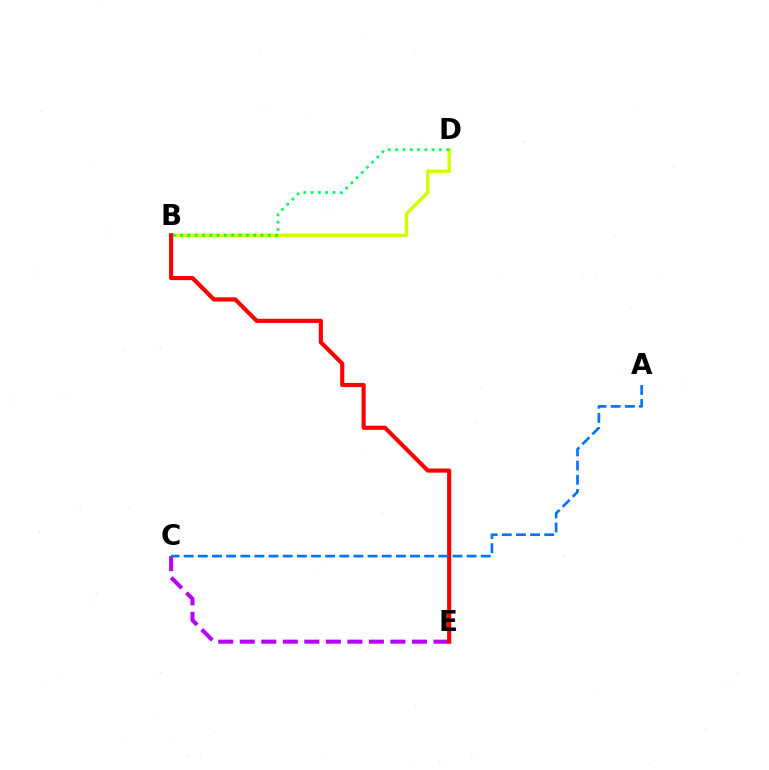{('C', 'E'): [{'color': '#b900ff', 'line_style': 'dashed', 'thickness': 2.92}], ('B', 'D'): [{'color': '#d1ff00', 'line_style': 'solid', 'thickness': 2.48}, {'color': '#00ff5c', 'line_style': 'dotted', 'thickness': 1.99}], ('B', 'E'): [{'color': '#ff0000', 'line_style': 'solid', 'thickness': 2.99}], ('A', 'C'): [{'color': '#0074ff', 'line_style': 'dashed', 'thickness': 1.92}]}